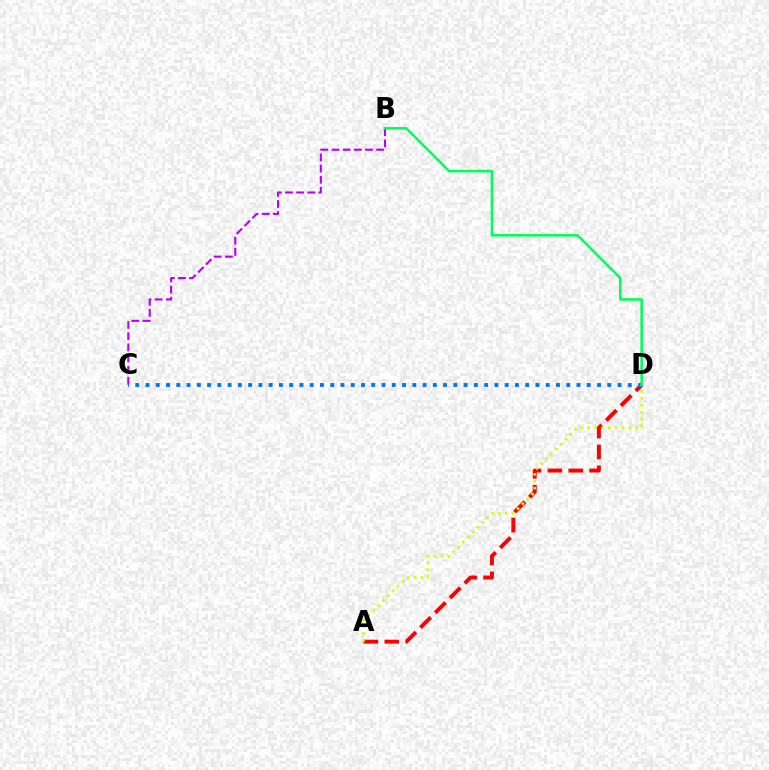{('B', 'C'): [{'color': '#b900ff', 'line_style': 'dashed', 'thickness': 1.52}], ('A', 'D'): [{'color': '#ff0000', 'line_style': 'dashed', 'thickness': 2.84}, {'color': '#d1ff00', 'line_style': 'dotted', 'thickness': 1.86}], ('C', 'D'): [{'color': '#0074ff', 'line_style': 'dotted', 'thickness': 2.79}], ('B', 'D'): [{'color': '#00ff5c', 'line_style': 'solid', 'thickness': 1.85}]}